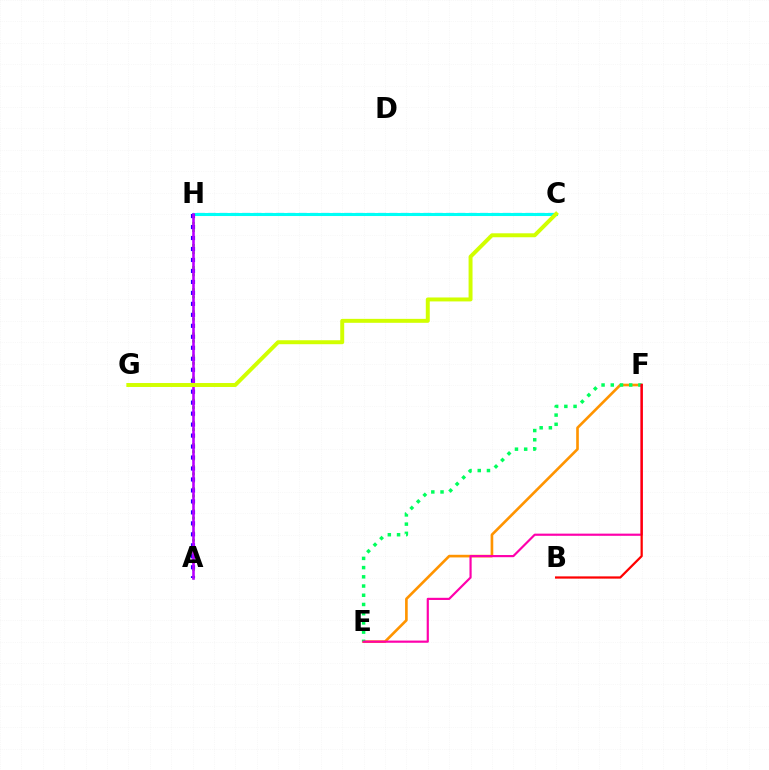{('E', 'F'): [{'color': '#ff9400', 'line_style': 'solid', 'thickness': 1.9}, {'color': '#00ff5c', 'line_style': 'dotted', 'thickness': 2.5}, {'color': '#ff00ac', 'line_style': 'solid', 'thickness': 1.57}], ('A', 'H'): [{'color': '#3dff00', 'line_style': 'dotted', 'thickness': 2.0}, {'color': '#2500ff', 'line_style': 'dotted', 'thickness': 2.98}, {'color': '#b900ff', 'line_style': 'solid', 'thickness': 1.87}], ('C', 'H'): [{'color': '#0074ff', 'line_style': 'dashed', 'thickness': 1.54}, {'color': '#00fff6', 'line_style': 'solid', 'thickness': 2.2}], ('C', 'G'): [{'color': '#d1ff00', 'line_style': 'solid', 'thickness': 2.85}], ('B', 'F'): [{'color': '#ff0000', 'line_style': 'solid', 'thickness': 1.61}]}